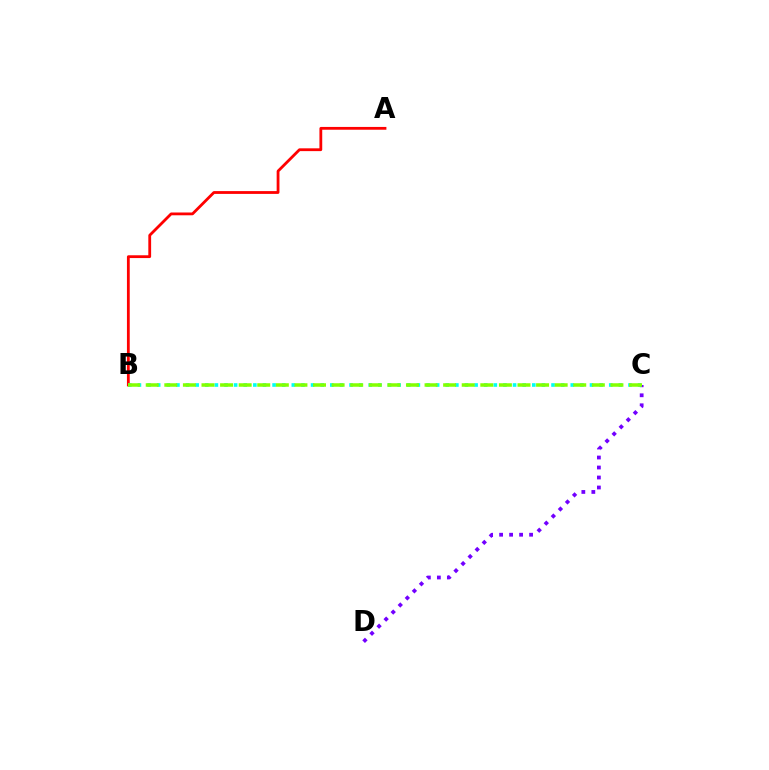{('C', 'D'): [{'color': '#7200ff', 'line_style': 'dotted', 'thickness': 2.72}], ('A', 'B'): [{'color': '#ff0000', 'line_style': 'solid', 'thickness': 2.01}], ('B', 'C'): [{'color': '#00fff6', 'line_style': 'dotted', 'thickness': 2.61}, {'color': '#84ff00', 'line_style': 'dashed', 'thickness': 2.53}]}